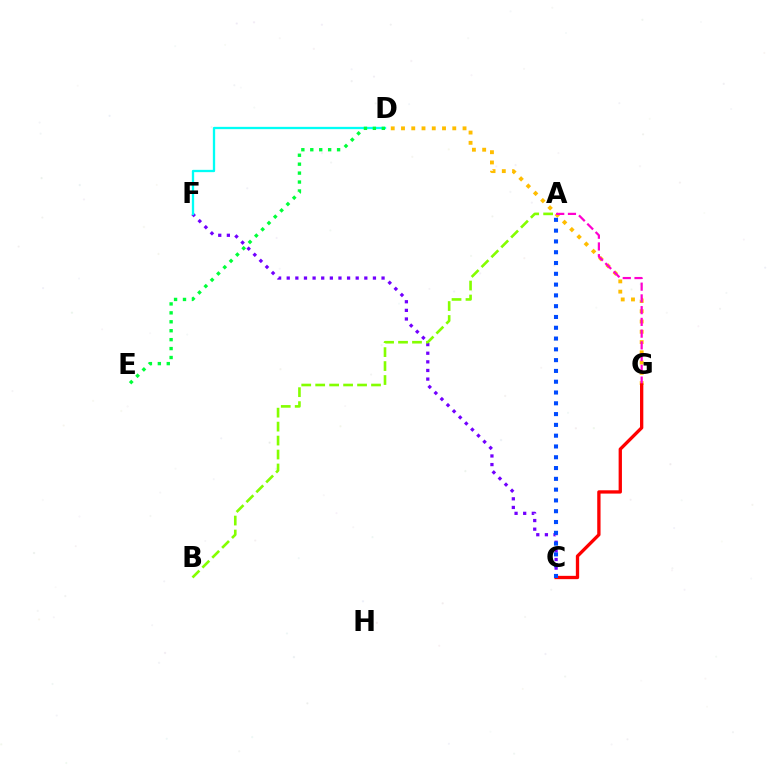{('D', 'G'): [{'color': '#ffbd00', 'line_style': 'dotted', 'thickness': 2.79}], ('A', 'G'): [{'color': '#ff00cf', 'line_style': 'dashed', 'thickness': 1.6}], ('C', 'F'): [{'color': '#7200ff', 'line_style': 'dotted', 'thickness': 2.34}], ('C', 'G'): [{'color': '#ff0000', 'line_style': 'solid', 'thickness': 2.38}], ('A', 'B'): [{'color': '#84ff00', 'line_style': 'dashed', 'thickness': 1.9}], ('D', 'F'): [{'color': '#00fff6', 'line_style': 'solid', 'thickness': 1.66}], ('D', 'E'): [{'color': '#00ff39', 'line_style': 'dotted', 'thickness': 2.43}], ('A', 'C'): [{'color': '#004bff', 'line_style': 'dotted', 'thickness': 2.93}]}